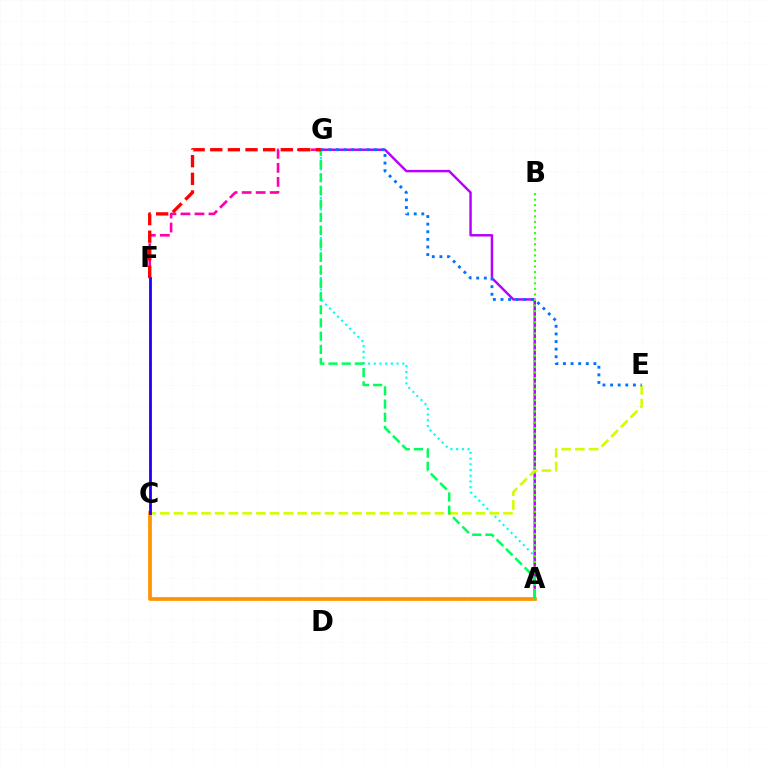{('A', 'G'): [{'color': '#00fff6', 'line_style': 'dotted', 'thickness': 1.55}, {'color': '#b900ff', 'line_style': 'solid', 'thickness': 1.77}, {'color': '#00ff5c', 'line_style': 'dashed', 'thickness': 1.79}], ('A', 'B'): [{'color': '#3dff00', 'line_style': 'dotted', 'thickness': 1.51}], ('C', 'E'): [{'color': '#d1ff00', 'line_style': 'dashed', 'thickness': 1.86}], ('A', 'C'): [{'color': '#ff9400', 'line_style': 'solid', 'thickness': 2.69}], ('F', 'G'): [{'color': '#ff00ac', 'line_style': 'dashed', 'thickness': 1.9}, {'color': '#ff0000', 'line_style': 'dashed', 'thickness': 2.39}], ('C', 'F'): [{'color': '#2500ff', 'line_style': 'solid', 'thickness': 2.03}], ('E', 'G'): [{'color': '#0074ff', 'line_style': 'dotted', 'thickness': 2.07}]}